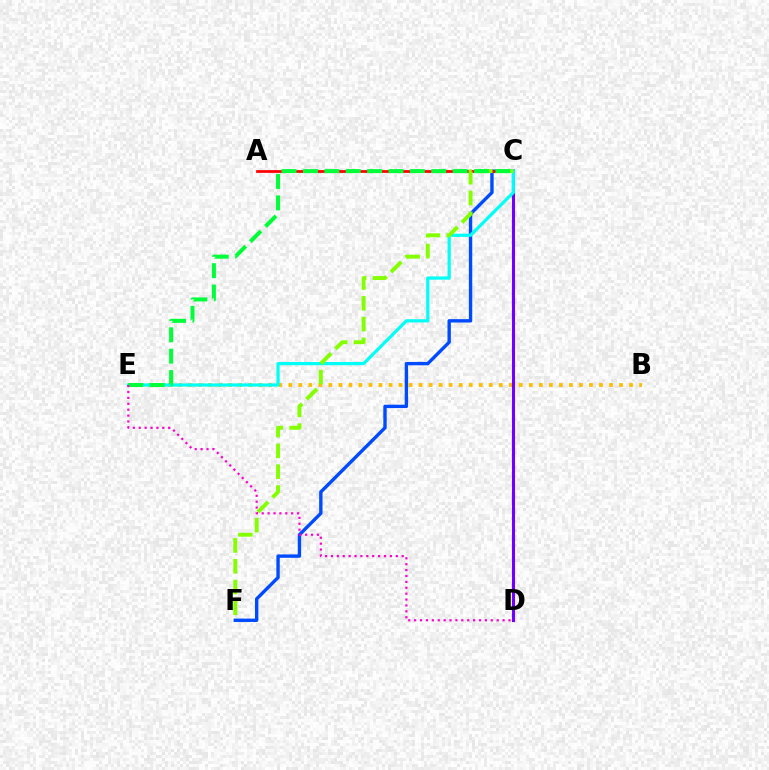{('B', 'E'): [{'color': '#ffbd00', 'line_style': 'dotted', 'thickness': 2.72}], ('C', 'D'): [{'color': '#7200ff', 'line_style': 'solid', 'thickness': 2.23}], ('C', 'F'): [{'color': '#004bff', 'line_style': 'solid', 'thickness': 2.43}, {'color': '#84ff00', 'line_style': 'dashed', 'thickness': 2.83}], ('A', 'C'): [{'color': '#ff0000', 'line_style': 'solid', 'thickness': 1.97}], ('C', 'E'): [{'color': '#00fff6', 'line_style': 'solid', 'thickness': 2.31}, {'color': '#00ff39', 'line_style': 'dashed', 'thickness': 2.9}], ('D', 'E'): [{'color': '#ff00cf', 'line_style': 'dotted', 'thickness': 1.6}]}